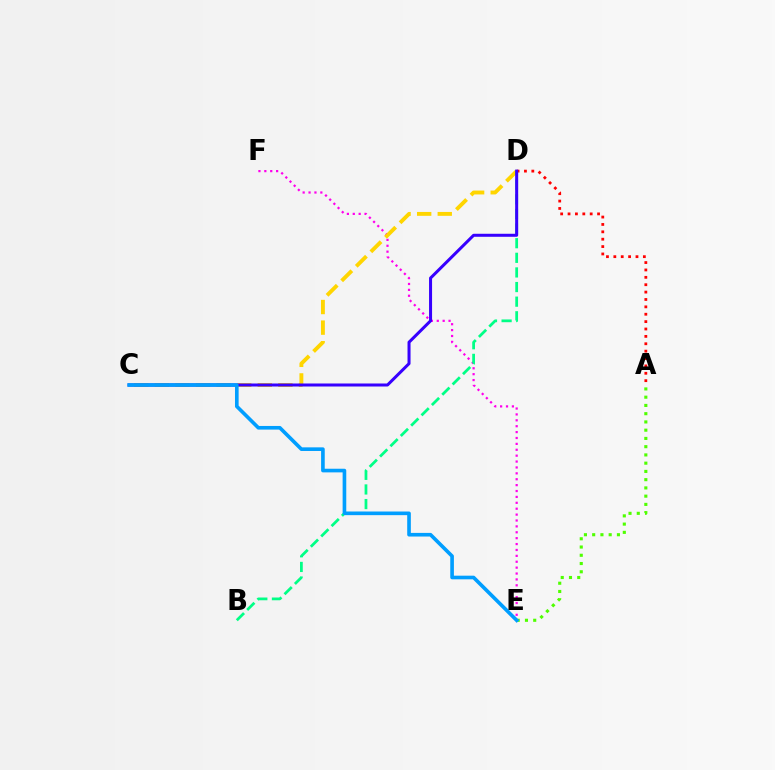{('E', 'F'): [{'color': '#ff00ed', 'line_style': 'dotted', 'thickness': 1.6}], ('A', 'E'): [{'color': '#4fff00', 'line_style': 'dotted', 'thickness': 2.24}], ('A', 'D'): [{'color': '#ff0000', 'line_style': 'dotted', 'thickness': 2.01}], ('C', 'D'): [{'color': '#ffd500', 'line_style': 'dashed', 'thickness': 2.8}, {'color': '#3700ff', 'line_style': 'solid', 'thickness': 2.17}], ('B', 'D'): [{'color': '#00ff86', 'line_style': 'dashed', 'thickness': 1.99}], ('C', 'E'): [{'color': '#009eff', 'line_style': 'solid', 'thickness': 2.62}]}